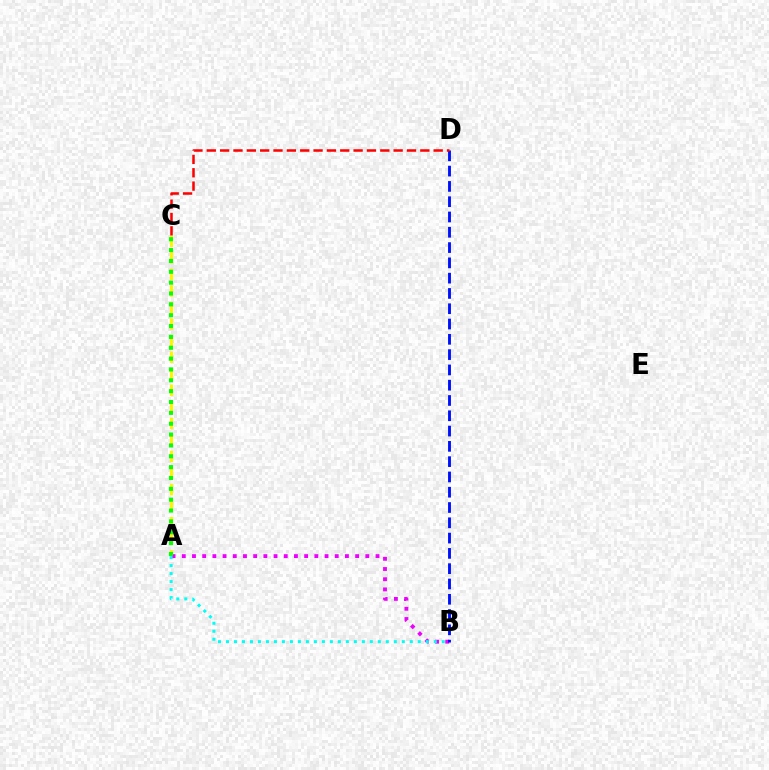{('A', 'C'): [{'color': '#fcf500', 'line_style': 'dashed', 'thickness': 2.25}, {'color': '#08ff00', 'line_style': 'dotted', 'thickness': 2.95}], ('A', 'B'): [{'color': '#ee00ff', 'line_style': 'dotted', 'thickness': 2.77}, {'color': '#00fff6', 'line_style': 'dotted', 'thickness': 2.17}], ('B', 'D'): [{'color': '#0010ff', 'line_style': 'dashed', 'thickness': 2.08}], ('C', 'D'): [{'color': '#ff0000', 'line_style': 'dashed', 'thickness': 1.81}]}